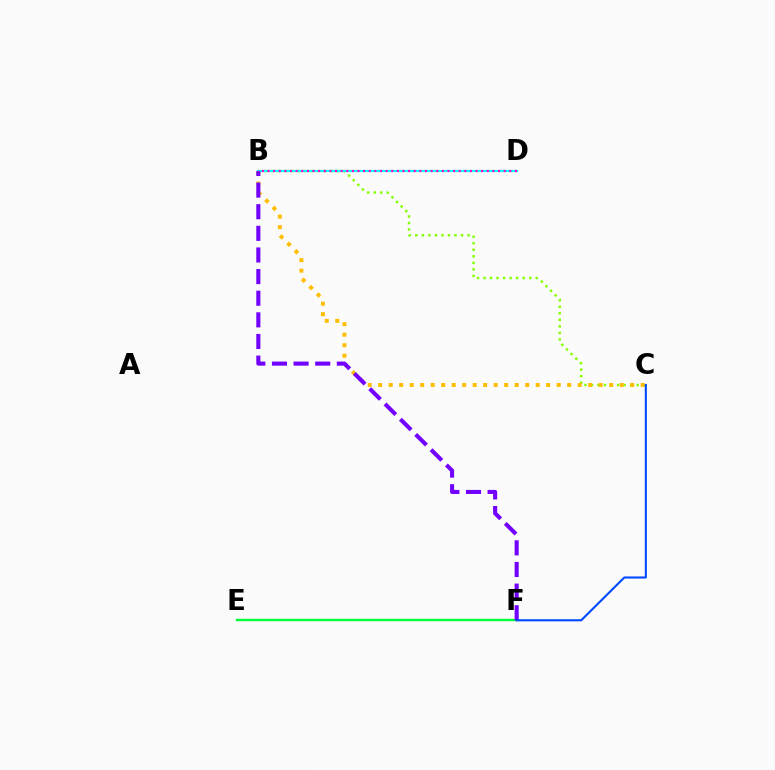{('B', 'D'): [{'color': '#ff0000', 'line_style': 'dashed', 'thickness': 1.52}, {'color': '#00fff6', 'line_style': 'solid', 'thickness': 1.53}, {'color': '#ff00cf', 'line_style': 'dotted', 'thickness': 1.53}], ('B', 'C'): [{'color': '#84ff00', 'line_style': 'dotted', 'thickness': 1.77}, {'color': '#ffbd00', 'line_style': 'dotted', 'thickness': 2.85}], ('E', 'F'): [{'color': '#00ff39', 'line_style': 'solid', 'thickness': 1.73}], ('B', 'F'): [{'color': '#7200ff', 'line_style': 'dashed', 'thickness': 2.94}], ('C', 'F'): [{'color': '#004bff', 'line_style': 'solid', 'thickness': 1.52}]}